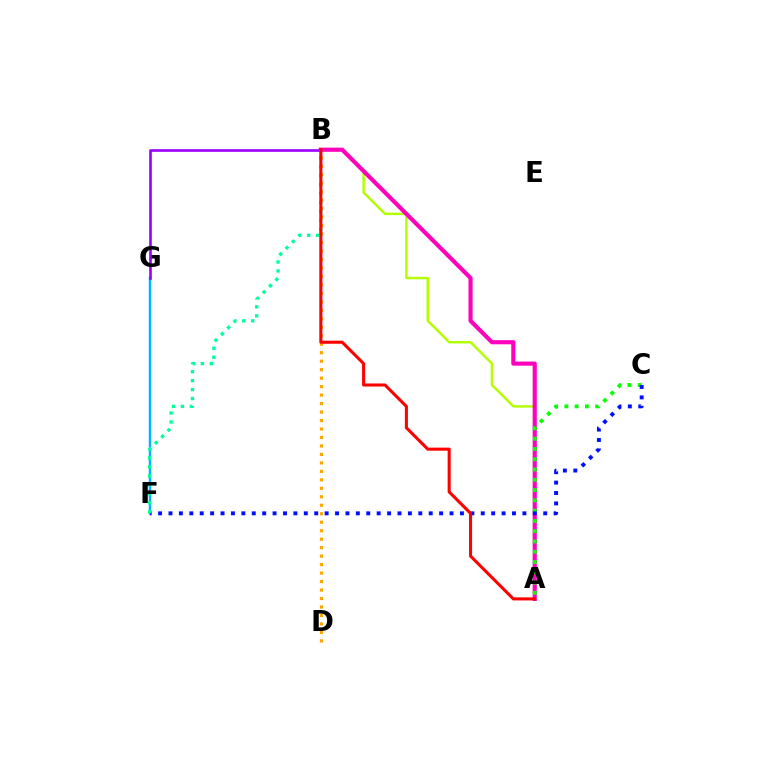{('F', 'G'): [{'color': '#00b5ff', 'line_style': 'solid', 'thickness': 1.77}], ('A', 'B'): [{'color': '#b3ff00', 'line_style': 'solid', 'thickness': 1.77}, {'color': '#ff00bd', 'line_style': 'solid', 'thickness': 2.98}, {'color': '#ff0000', 'line_style': 'solid', 'thickness': 2.21}], ('A', 'C'): [{'color': '#08ff00', 'line_style': 'dotted', 'thickness': 2.79}], ('C', 'F'): [{'color': '#0010ff', 'line_style': 'dotted', 'thickness': 2.83}], ('B', 'G'): [{'color': '#9b00ff', 'line_style': 'solid', 'thickness': 1.91}], ('B', 'F'): [{'color': '#00ff9d', 'line_style': 'dotted', 'thickness': 2.43}], ('B', 'D'): [{'color': '#ffa500', 'line_style': 'dotted', 'thickness': 2.3}]}